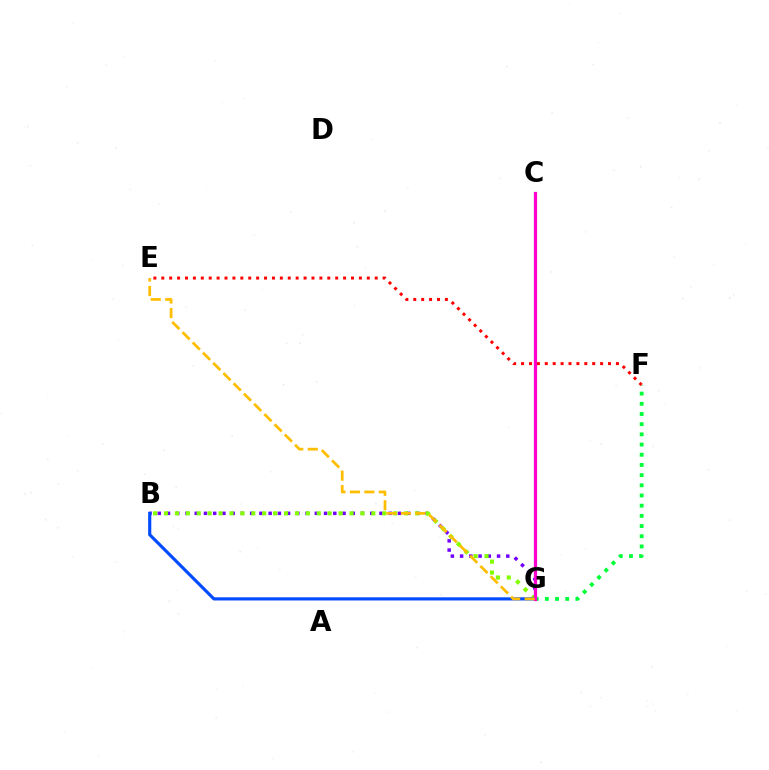{('B', 'G'): [{'color': '#7200ff', 'line_style': 'dotted', 'thickness': 2.51}, {'color': '#84ff00', 'line_style': 'dotted', 'thickness': 2.96}, {'color': '#004bff', 'line_style': 'solid', 'thickness': 2.27}], ('C', 'G'): [{'color': '#00fff6', 'line_style': 'solid', 'thickness': 1.51}, {'color': '#ff00cf', 'line_style': 'solid', 'thickness': 2.32}], ('F', 'G'): [{'color': '#00ff39', 'line_style': 'dotted', 'thickness': 2.77}], ('E', 'F'): [{'color': '#ff0000', 'line_style': 'dotted', 'thickness': 2.15}], ('E', 'G'): [{'color': '#ffbd00', 'line_style': 'dashed', 'thickness': 1.97}]}